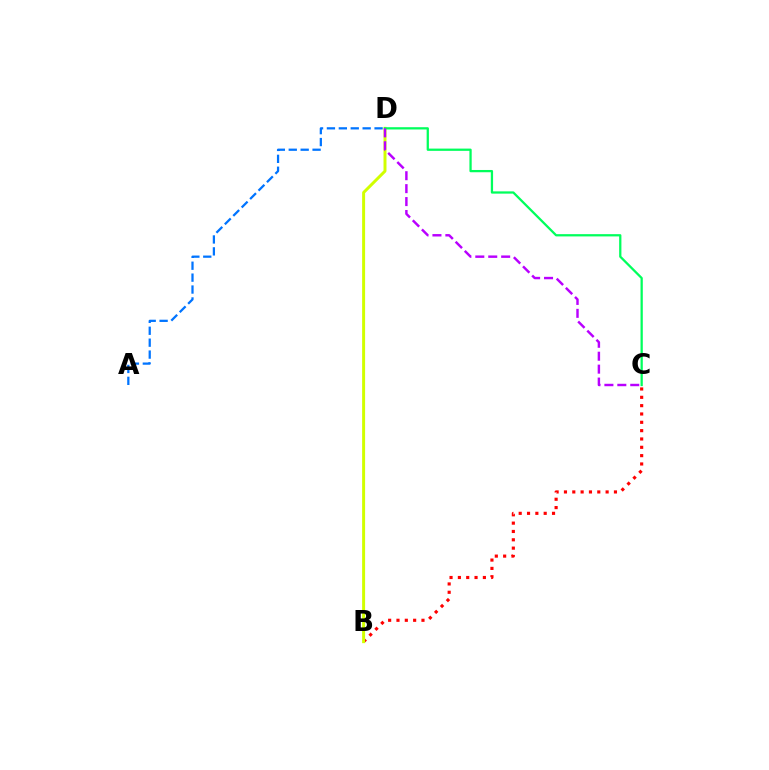{('B', 'C'): [{'color': '#ff0000', 'line_style': 'dotted', 'thickness': 2.26}], ('A', 'D'): [{'color': '#0074ff', 'line_style': 'dashed', 'thickness': 1.62}], ('B', 'D'): [{'color': '#d1ff00', 'line_style': 'solid', 'thickness': 2.14}], ('C', 'D'): [{'color': '#00ff5c', 'line_style': 'solid', 'thickness': 1.63}, {'color': '#b900ff', 'line_style': 'dashed', 'thickness': 1.76}]}